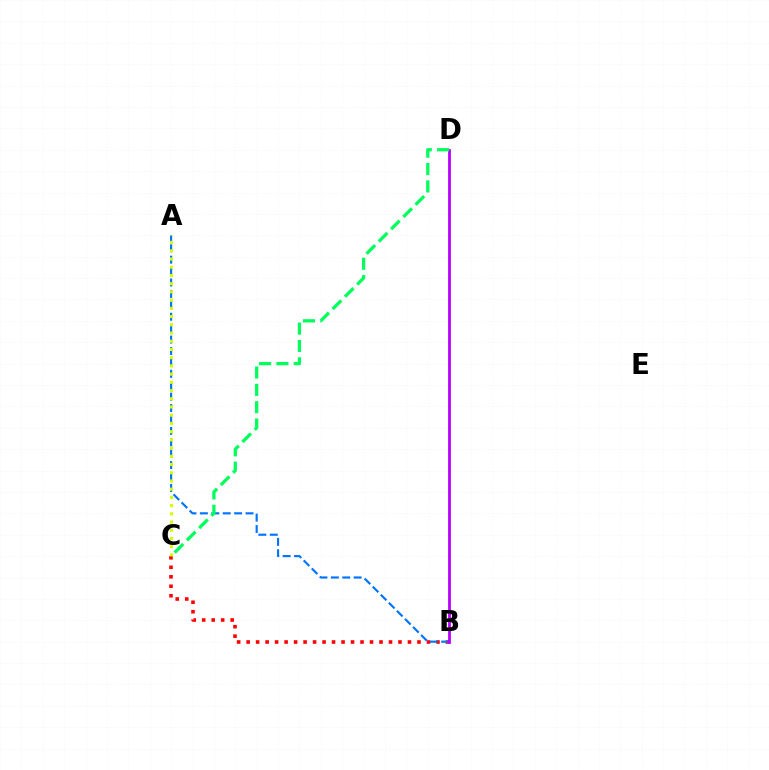{('B', 'C'): [{'color': '#ff0000', 'line_style': 'dotted', 'thickness': 2.58}], ('A', 'B'): [{'color': '#0074ff', 'line_style': 'dashed', 'thickness': 1.55}], ('A', 'C'): [{'color': '#d1ff00', 'line_style': 'dotted', 'thickness': 2.23}], ('B', 'D'): [{'color': '#b900ff', 'line_style': 'solid', 'thickness': 2.01}], ('C', 'D'): [{'color': '#00ff5c', 'line_style': 'dashed', 'thickness': 2.35}]}